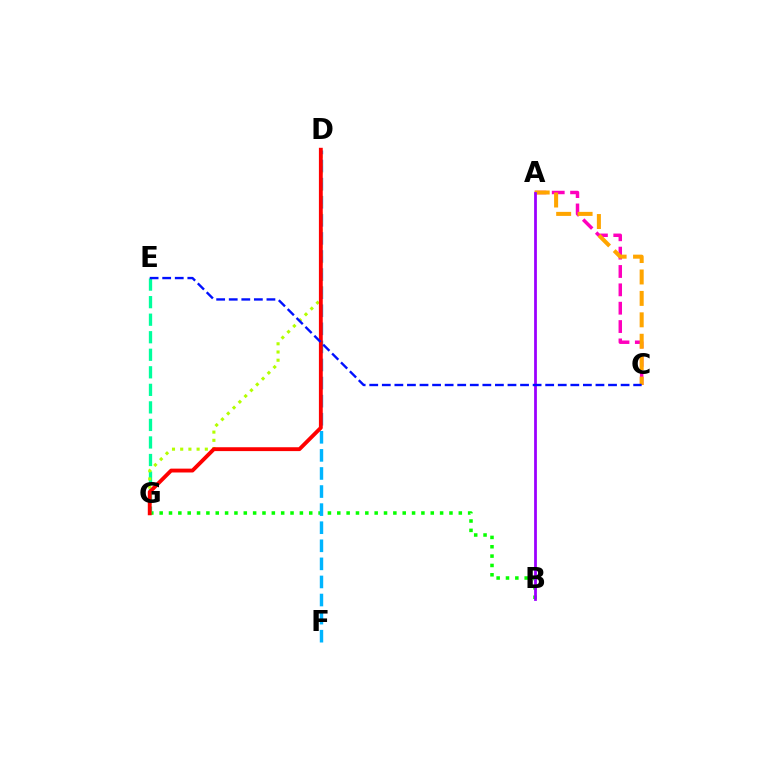{('A', 'C'): [{'color': '#ff00bd', 'line_style': 'dashed', 'thickness': 2.49}, {'color': '#ffa500', 'line_style': 'dashed', 'thickness': 2.91}], ('B', 'G'): [{'color': '#08ff00', 'line_style': 'dotted', 'thickness': 2.54}], ('D', 'F'): [{'color': '#00b5ff', 'line_style': 'dashed', 'thickness': 2.46}], ('E', 'G'): [{'color': '#00ff9d', 'line_style': 'dashed', 'thickness': 2.38}], ('D', 'G'): [{'color': '#b3ff00', 'line_style': 'dotted', 'thickness': 2.23}, {'color': '#ff0000', 'line_style': 'solid', 'thickness': 2.78}], ('A', 'B'): [{'color': '#9b00ff', 'line_style': 'solid', 'thickness': 2.0}], ('C', 'E'): [{'color': '#0010ff', 'line_style': 'dashed', 'thickness': 1.71}]}